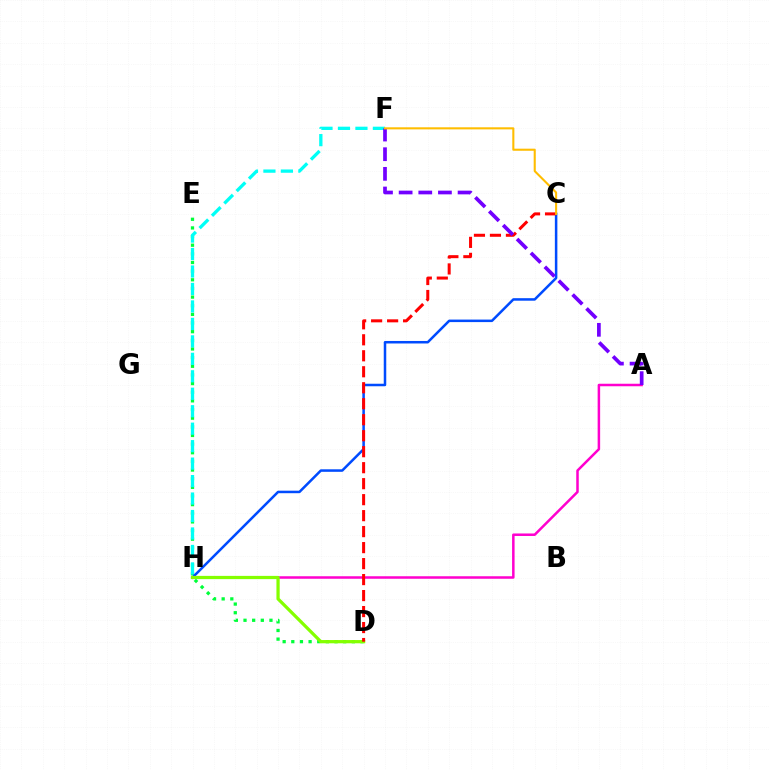{('D', 'E'): [{'color': '#00ff39', 'line_style': 'dotted', 'thickness': 2.35}], ('F', 'H'): [{'color': '#00fff6', 'line_style': 'dashed', 'thickness': 2.37}], ('C', 'H'): [{'color': '#004bff', 'line_style': 'solid', 'thickness': 1.81}], ('A', 'H'): [{'color': '#ff00cf', 'line_style': 'solid', 'thickness': 1.81}], ('D', 'H'): [{'color': '#84ff00', 'line_style': 'solid', 'thickness': 2.33}], ('C', 'D'): [{'color': '#ff0000', 'line_style': 'dashed', 'thickness': 2.17}], ('A', 'F'): [{'color': '#7200ff', 'line_style': 'dashed', 'thickness': 2.67}], ('C', 'F'): [{'color': '#ffbd00', 'line_style': 'solid', 'thickness': 1.5}]}